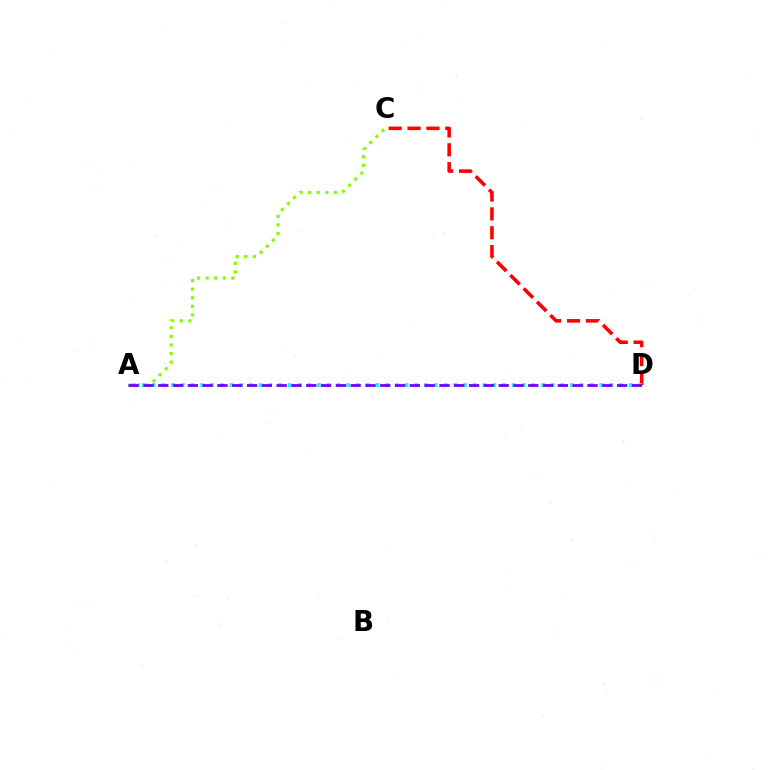{('C', 'D'): [{'color': '#ff0000', 'line_style': 'dashed', 'thickness': 2.56}], ('A', 'D'): [{'color': '#00fff6', 'line_style': 'dotted', 'thickness': 2.65}, {'color': '#7200ff', 'line_style': 'dashed', 'thickness': 2.01}], ('A', 'C'): [{'color': '#84ff00', 'line_style': 'dotted', 'thickness': 2.33}]}